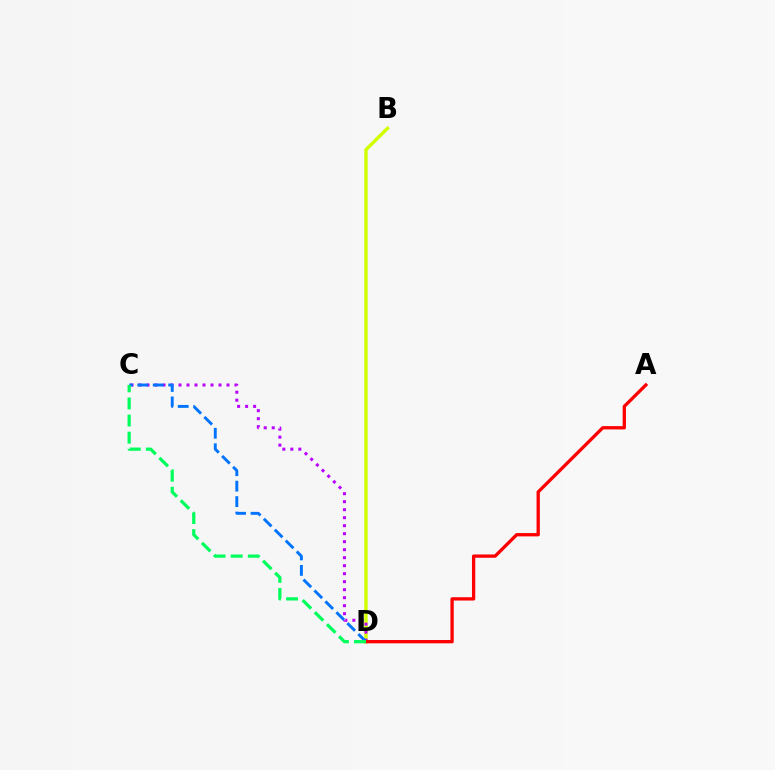{('B', 'D'): [{'color': '#d1ff00', 'line_style': 'solid', 'thickness': 2.45}], ('C', 'D'): [{'color': '#b900ff', 'line_style': 'dotted', 'thickness': 2.17}, {'color': '#0074ff', 'line_style': 'dashed', 'thickness': 2.1}, {'color': '#00ff5c', 'line_style': 'dashed', 'thickness': 2.33}], ('A', 'D'): [{'color': '#ff0000', 'line_style': 'solid', 'thickness': 2.38}]}